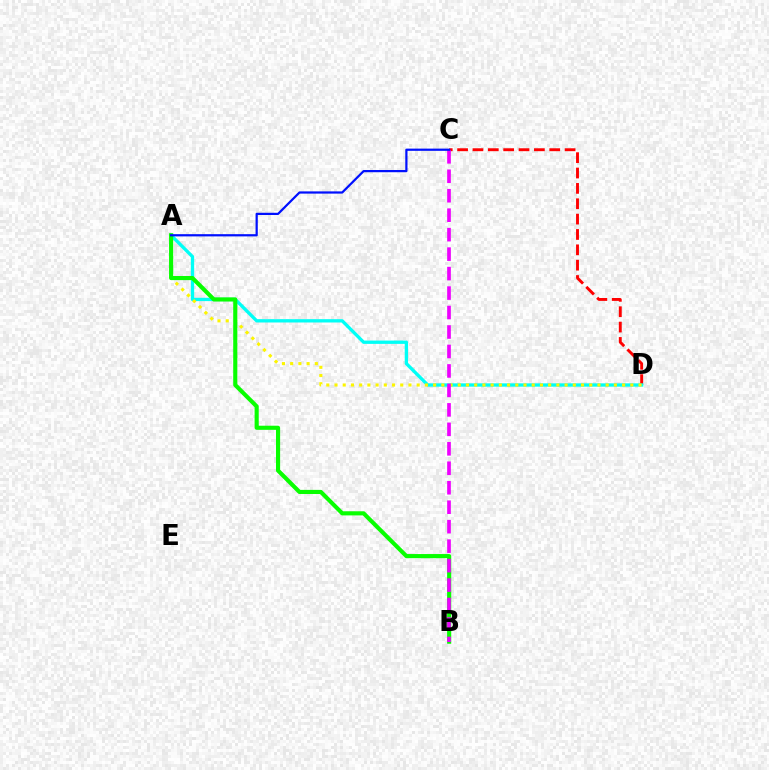{('C', 'D'): [{'color': '#ff0000', 'line_style': 'dashed', 'thickness': 2.09}], ('A', 'D'): [{'color': '#00fff6', 'line_style': 'solid', 'thickness': 2.39}, {'color': '#fcf500', 'line_style': 'dotted', 'thickness': 2.23}], ('A', 'B'): [{'color': '#08ff00', 'line_style': 'solid', 'thickness': 2.97}], ('B', 'C'): [{'color': '#ee00ff', 'line_style': 'dashed', 'thickness': 2.64}], ('A', 'C'): [{'color': '#0010ff', 'line_style': 'solid', 'thickness': 1.6}]}